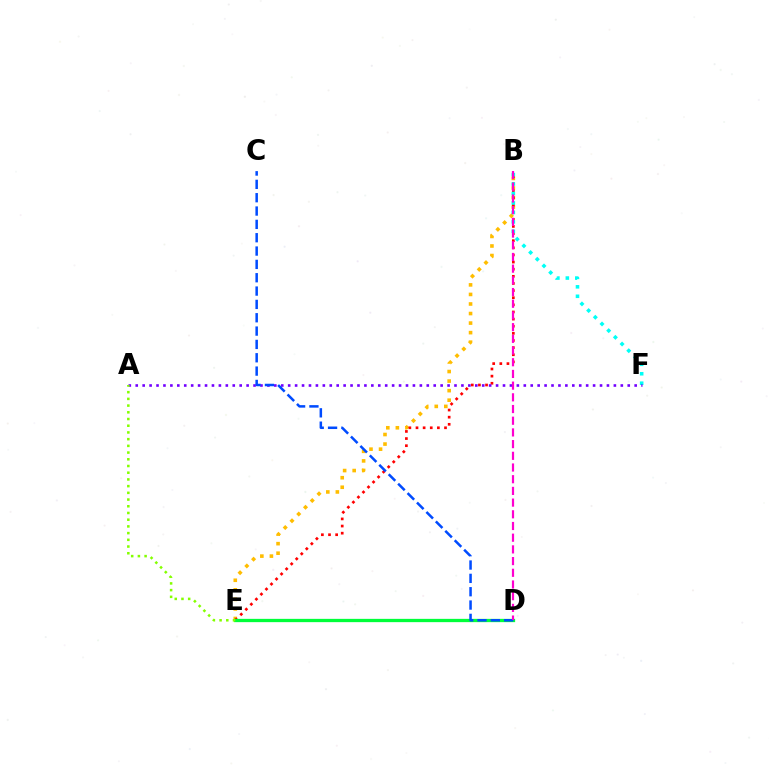{('B', 'E'): [{'color': '#ffbd00', 'line_style': 'dotted', 'thickness': 2.6}, {'color': '#ff0000', 'line_style': 'dotted', 'thickness': 1.94}], ('D', 'E'): [{'color': '#00ff39', 'line_style': 'solid', 'thickness': 2.37}], ('B', 'F'): [{'color': '#00fff6', 'line_style': 'dotted', 'thickness': 2.57}], ('A', 'F'): [{'color': '#7200ff', 'line_style': 'dotted', 'thickness': 1.88}], ('A', 'E'): [{'color': '#84ff00', 'line_style': 'dotted', 'thickness': 1.82}], ('C', 'D'): [{'color': '#004bff', 'line_style': 'dashed', 'thickness': 1.81}], ('B', 'D'): [{'color': '#ff00cf', 'line_style': 'dashed', 'thickness': 1.59}]}